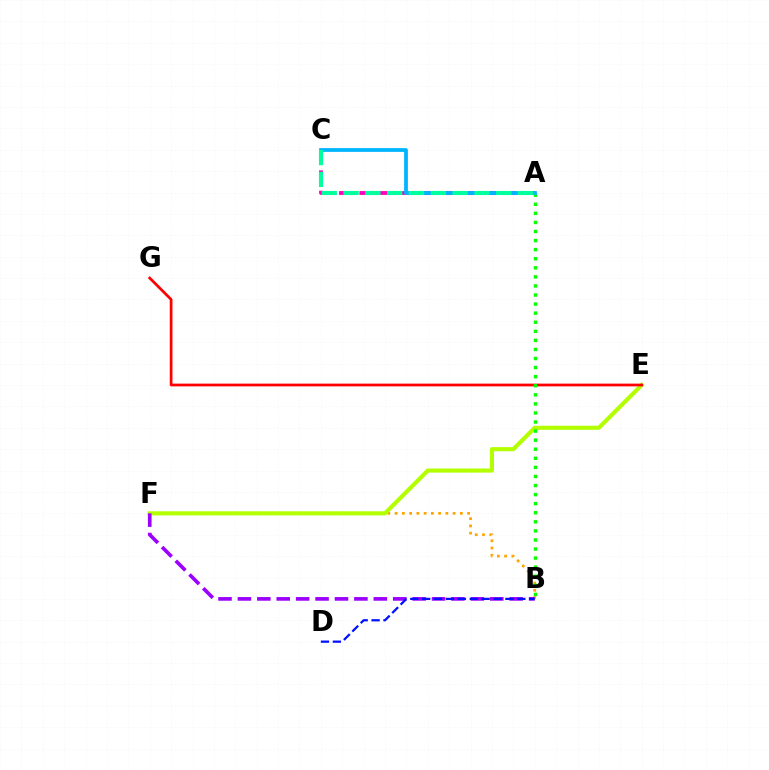{('A', 'C'): [{'color': '#ff00bd', 'line_style': 'dashed', 'thickness': 2.77}, {'color': '#00b5ff', 'line_style': 'solid', 'thickness': 2.71}, {'color': '#00ff9d', 'line_style': 'dashed', 'thickness': 2.96}], ('B', 'F'): [{'color': '#ffa500', 'line_style': 'dotted', 'thickness': 1.97}, {'color': '#9b00ff', 'line_style': 'dashed', 'thickness': 2.64}], ('E', 'F'): [{'color': '#b3ff00', 'line_style': 'solid', 'thickness': 2.97}], ('E', 'G'): [{'color': '#ff0000', 'line_style': 'solid', 'thickness': 1.97}], ('A', 'B'): [{'color': '#08ff00', 'line_style': 'dotted', 'thickness': 2.46}], ('B', 'D'): [{'color': '#0010ff', 'line_style': 'dashed', 'thickness': 1.62}]}